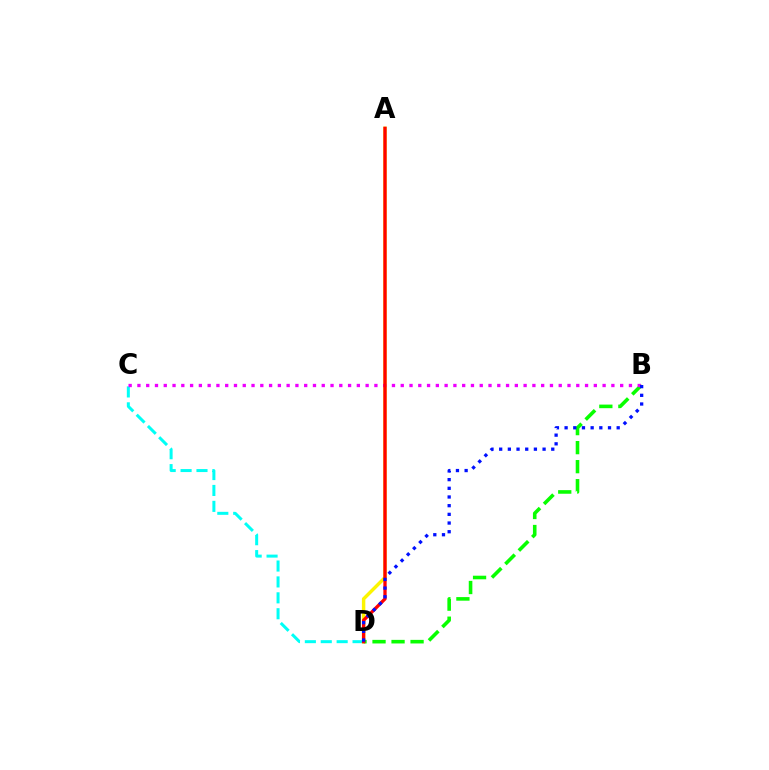{('C', 'D'): [{'color': '#00fff6', 'line_style': 'dashed', 'thickness': 2.16}], ('A', 'D'): [{'color': '#fcf500', 'line_style': 'solid', 'thickness': 2.47}, {'color': '#ff0000', 'line_style': 'solid', 'thickness': 2.37}], ('B', 'D'): [{'color': '#08ff00', 'line_style': 'dashed', 'thickness': 2.58}, {'color': '#0010ff', 'line_style': 'dotted', 'thickness': 2.36}], ('B', 'C'): [{'color': '#ee00ff', 'line_style': 'dotted', 'thickness': 2.38}]}